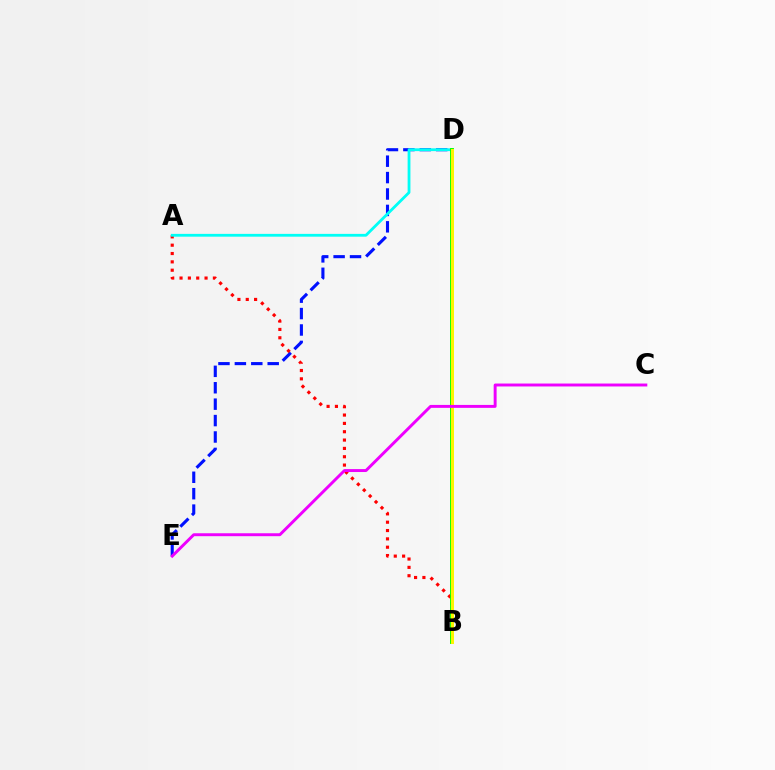{('D', 'E'): [{'color': '#0010ff', 'line_style': 'dashed', 'thickness': 2.23}], ('A', 'B'): [{'color': '#ff0000', 'line_style': 'dotted', 'thickness': 2.27}], ('A', 'D'): [{'color': '#00fff6', 'line_style': 'solid', 'thickness': 2.02}], ('B', 'D'): [{'color': '#08ff00', 'line_style': 'solid', 'thickness': 2.79}, {'color': '#fcf500', 'line_style': 'solid', 'thickness': 2.17}], ('C', 'E'): [{'color': '#ee00ff', 'line_style': 'solid', 'thickness': 2.11}]}